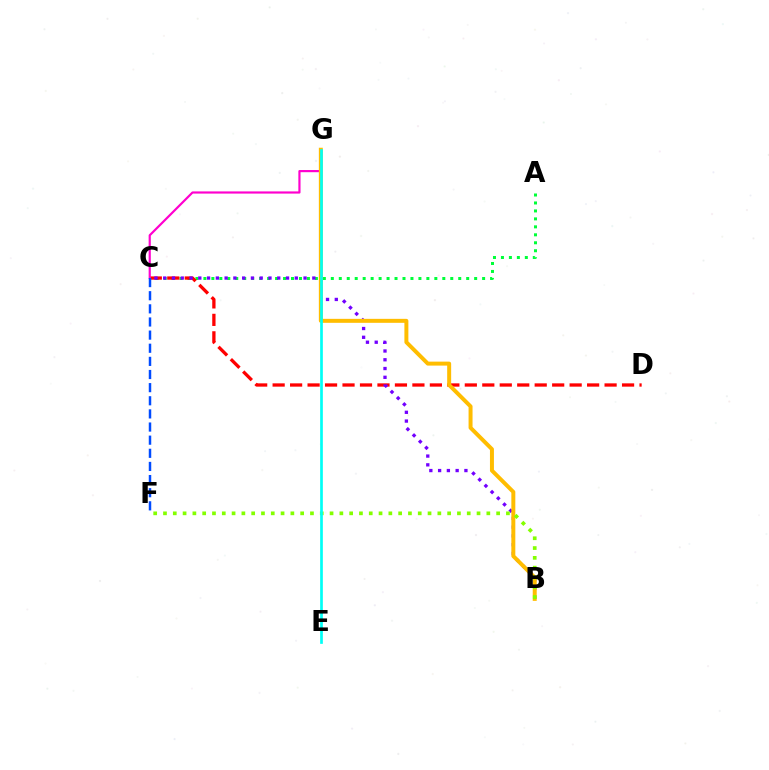{('A', 'C'): [{'color': '#00ff39', 'line_style': 'dotted', 'thickness': 2.16}], ('C', 'D'): [{'color': '#ff0000', 'line_style': 'dashed', 'thickness': 2.37}], ('C', 'G'): [{'color': '#ff00cf', 'line_style': 'solid', 'thickness': 1.57}], ('C', 'F'): [{'color': '#004bff', 'line_style': 'dashed', 'thickness': 1.78}], ('B', 'C'): [{'color': '#7200ff', 'line_style': 'dotted', 'thickness': 2.38}], ('B', 'G'): [{'color': '#ffbd00', 'line_style': 'solid', 'thickness': 2.86}], ('B', 'F'): [{'color': '#84ff00', 'line_style': 'dotted', 'thickness': 2.66}], ('E', 'G'): [{'color': '#00fff6', 'line_style': 'solid', 'thickness': 1.94}]}